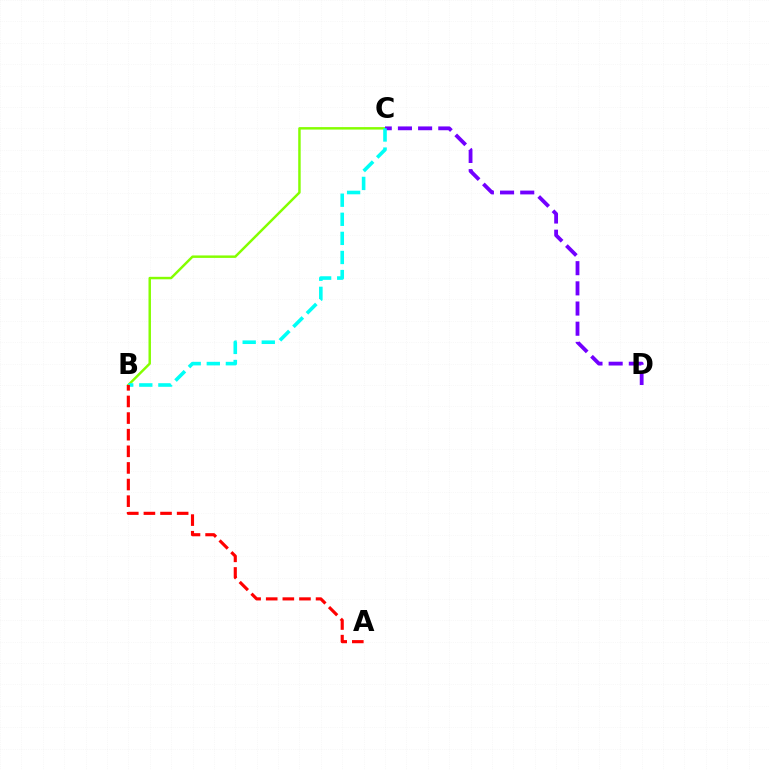{('B', 'C'): [{'color': '#84ff00', 'line_style': 'solid', 'thickness': 1.77}, {'color': '#00fff6', 'line_style': 'dashed', 'thickness': 2.59}], ('C', 'D'): [{'color': '#7200ff', 'line_style': 'dashed', 'thickness': 2.74}], ('A', 'B'): [{'color': '#ff0000', 'line_style': 'dashed', 'thickness': 2.26}]}